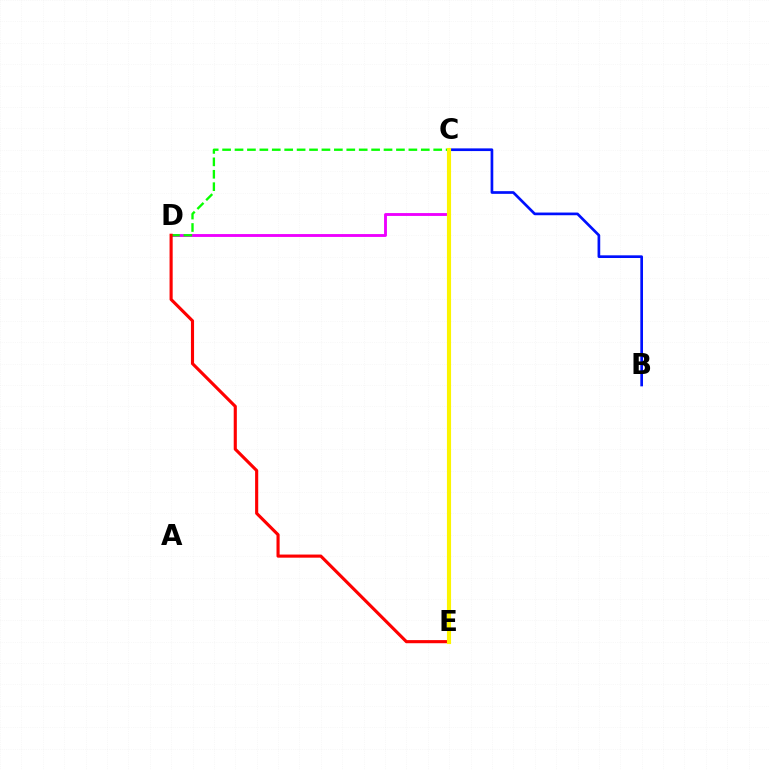{('C', 'E'): [{'color': '#00fff6', 'line_style': 'dashed', 'thickness': 2.76}, {'color': '#fcf500', 'line_style': 'solid', 'thickness': 2.97}], ('C', 'D'): [{'color': '#ee00ff', 'line_style': 'solid', 'thickness': 2.06}, {'color': '#08ff00', 'line_style': 'dashed', 'thickness': 1.69}], ('D', 'E'): [{'color': '#ff0000', 'line_style': 'solid', 'thickness': 2.25}], ('B', 'C'): [{'color': '#0010ff', 'line_style': 'solid', 'thickness': 1.93}]}